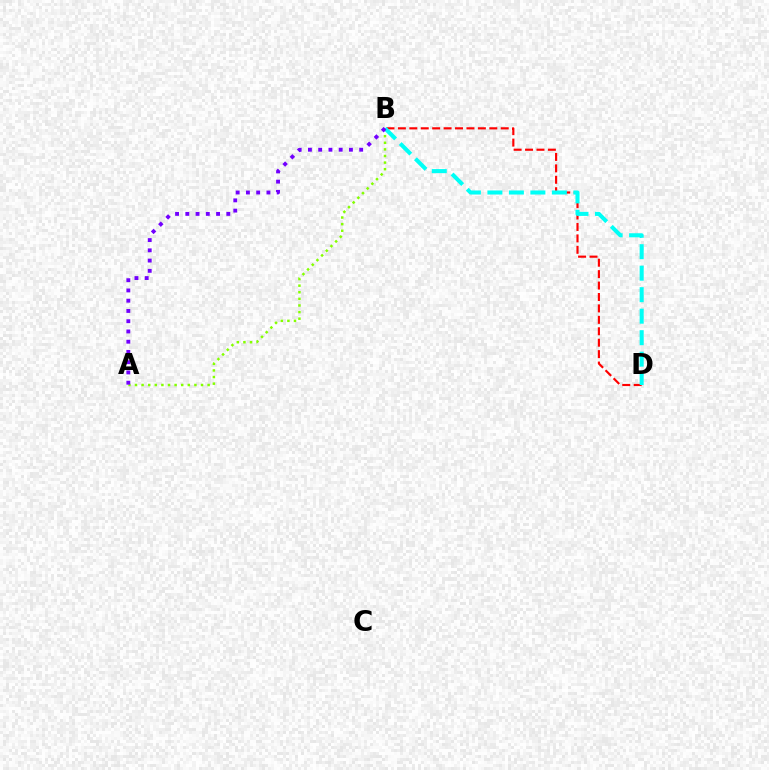{('A', 'B'): [{'color': '#84ff00', 'line_style': 'dotted', 'thickness': 1.79}, {'color': '#7200ff', 'line_style': 'dotted', 'thickness': 2.78}], ('B', 'D'): [{'color': '#ff0000', 'line_style': 'dashed', 'thickness': 1.55}, {'color': '#00fff6', 'line_style': 'dashed', 'thickness': 2.92}]}